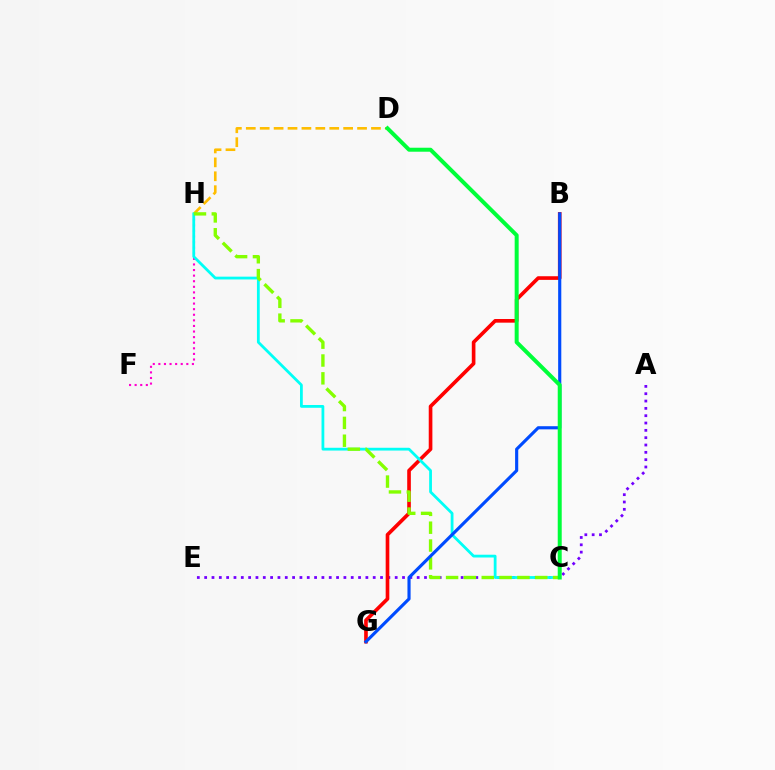{('F', 'H'): [{'color': '#ff00cf', 'line_style': 'dotted', 'thickness': 1.52}], ('A', 'E'): [{'color': '#7200ff', 'line_style': 'dotted', 'thickness': 1.99}], ('D', 'H'): [{'color': '#ffbd00', 'line_style': 'dashed', 'thickness': 1.89}], ('B', 'G'): [{'color': '#ff0000', 'line_style': 'solid', 'thickness': 2.62}, {'color': '#004bff', 'line_style': 'solid', 'thickness': 2.26}], ('C', 'H'): [{'color': '#00fff6', 'line_style': 'solid', 'thickness': 2.0}, {'color': '#84ff00', 'line_style': 'dashed', 'thickness': 2.42}], ('C', 'D'): [{'color': '#00ff39', 'line_style': 'solid', 'thickness': 2.87}]}